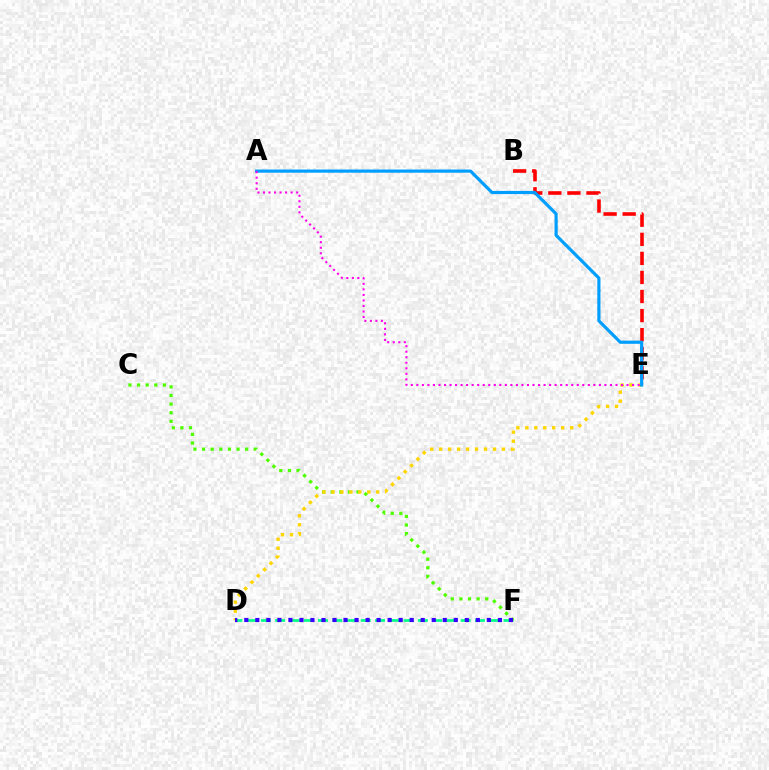{('D', 'F'): [{'color': '#00ff86', 'line_style': 'dashed', 'thickness': 1.94}, {'color': '#3700ff', 'line_style': 'dotted', 'thickness': 3.0}], ('C', 'F'): [{'color': '#4fff00', 'line_style': 'dotted', 'thickness': 2.34}], ('D', 'E'): [{'color': '#ffd500', 'line_style': 'dotted', 'thickness': 2.44}], ('B', 'E'): [{'color': '#ff0000', 'line_style': 'dashed', 'thickness': 2.59}], ('A', 'E'): [{'color': '#009eff', 'line_style': 'solid', 'thickness': 2.28}, {'color': '#ff00ed', 'line_style': 'dotted', 'thickness': 1.5}]}